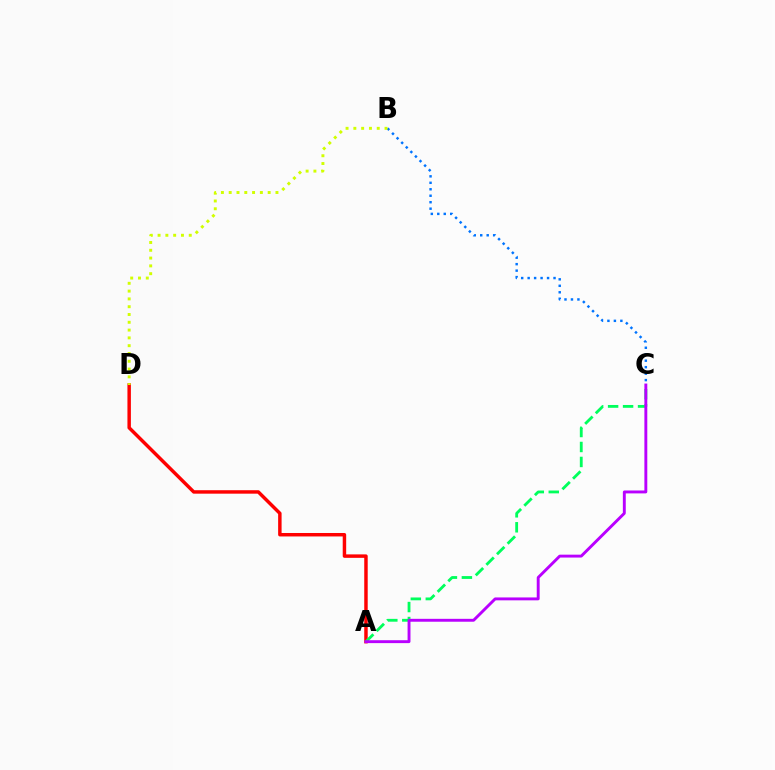{('A', 'D'): [{'color': '#ff0000', 'line_style': 'solid', 'thickness': 2.49}], ('A', 'C'): [{'color': '#00ff5c', 'line_style': 'dashed', 'thickness': 2.03}, {'color': '#b900ff', 'line_style': 'solid', 'thickness': 2.09}], ('B', 'C'): [{'color': '#0074ff', 'line_style': 'dotted', 'thickness': 1.76}], ('B', 'D'): [{'color': '#d1ff00', 'line_style': 'dotted', 'thickness': 2.12}]}